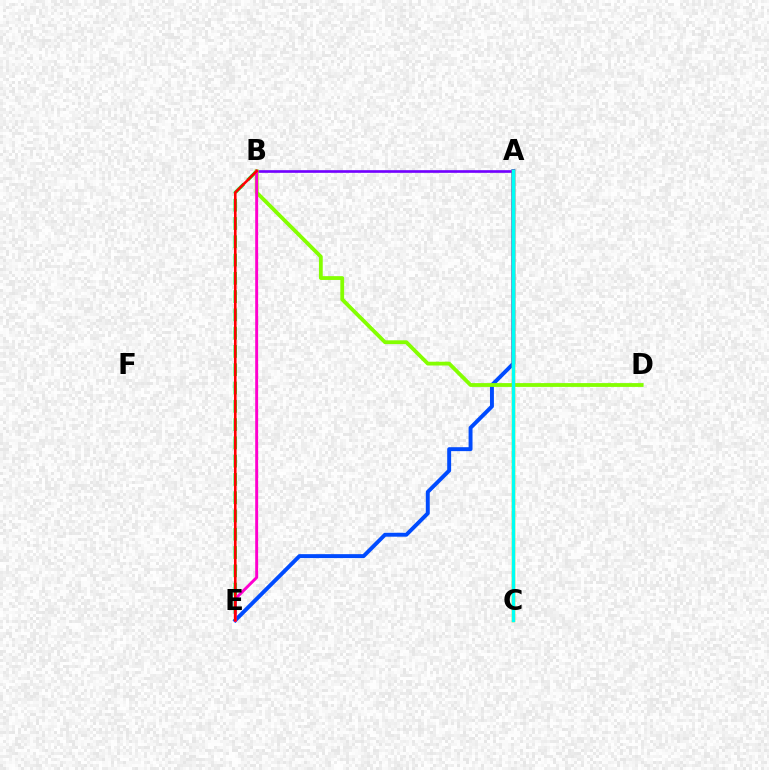{('A', 'E'): [{'color': '#004bff', 'line_style': 'solid', 'thickness': 2.83}], ('A', 'B'): [{'color': '#7200ff', 'line_style': 'solid', 'thickness': 1.91}], ('B', 'E'): [{'color': '#00ff39', 'line_style': 'dashed', 'thickness': 2.48}, {'color': '#ff00cf', 'line_style': 'solid', 'thickness': 2.11}, {'color': '#ff0000', 'line_style': 'solid', 'thickness': 1.86}], ('B', 'D'): [{'color': '#84ff00', 'line_style': 'solid', 'thickness': 2.74}], ('A', 'C'): [{'color': '#ffbd00', 'line_style': 'solid', 'thickness': 2.51}, {'color': '#00fff6', 'line_style': 'solid', 'thickness': 2.42}]}